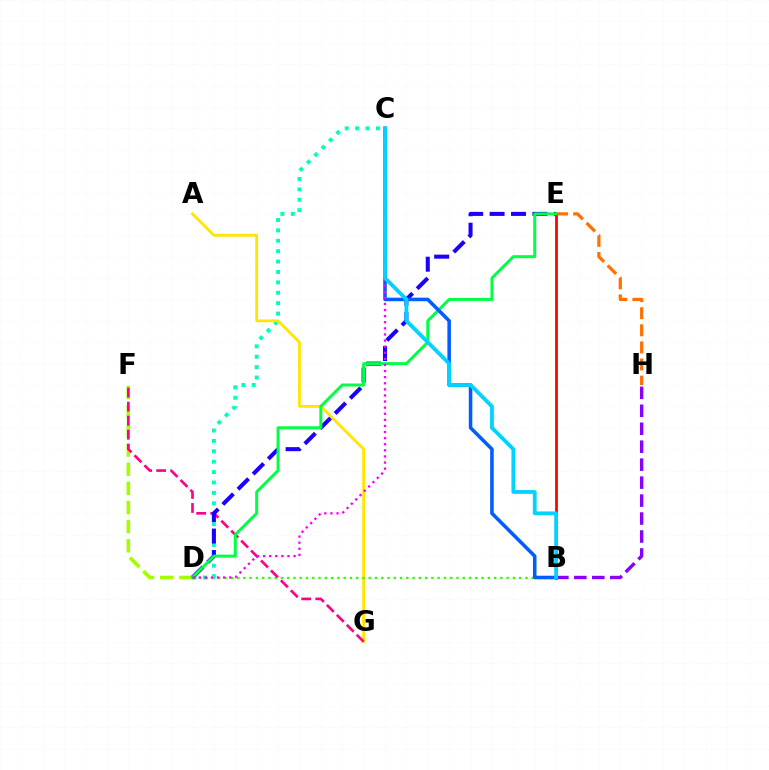{('C', 'D'): [{'color': '#00ffbb', 'line_style': 'dotted', 'thickness': 2.83}, {'color': '#fa00f9', 'line_style': 'dotted', 'thickness': 1.66}], ('A', 'G'): [{'color': '#ffe600', 'line_style': 'solid', 'thickness': 2.02}], ('B', 'D'): [{'color': '#31ff00', 'line_style': 'dotted', 'thickness': 1.7}], ('E', 'H'): [{'color': '#ff7000', 'line_style': 'dashed', 'thickness': 2.32}], ('D', 'F'): [{'color': '#a2ff00', 'line_style': 'dashed', 'thickness': 2.6}], ('F', 'G'): [{'color': '#ff0088', 'line_style': 'dashed', 'thickness': 1.91}], ('B', 'H'): [{'color': '#8a00ff', 'line_style': 'dashed', 'thickness': 2.44}], ('B', 'E'): [{'color': '#ff0000', 'line_style': 'solid', 'thickness': 1.98}], ('D', 'E'): [{'color': '#1900ff', 'line_style': 'dashed', 'thickness': 2.91}, {'color': '#00ff45', 'line_style': 'solid', 'thickness': 2.15}], ('B', 'C'): [{'color': '#005dff', 'line_style': 'solid', 'thickness': 2.56}, {'color': '#00d3ff', 'line_style': 'solid', 'thickness': 2.73}]}